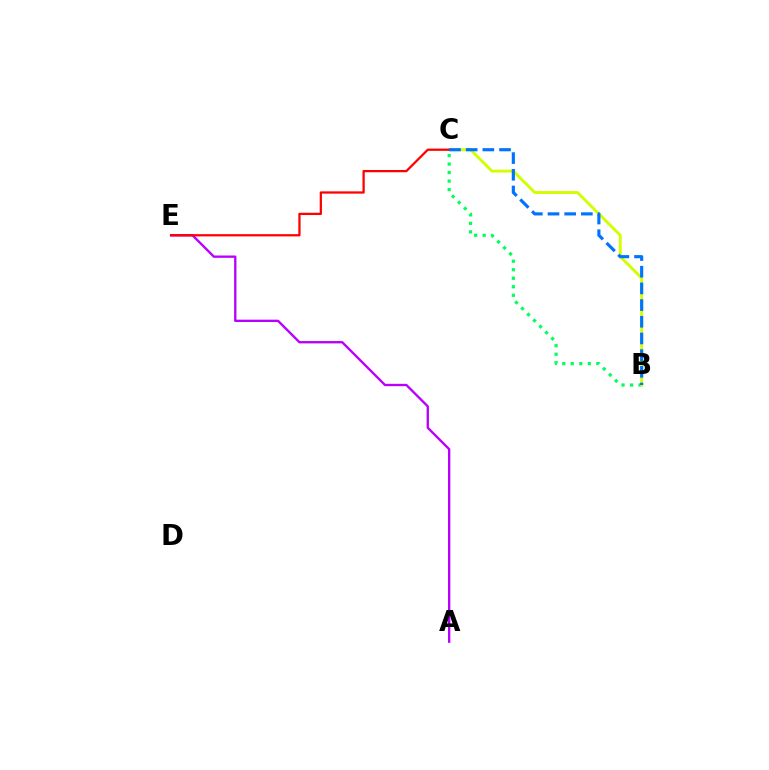{('B', 'C'): [{'color': '#00ff5c', 'line_style': 'dotted', 'thickness': 2.31}, {'color': '#d1ff00', 'line_style': 'solid', 'thickness': 2.09}, {'color': '#0074ff', 'line_style': 'dashed', 'thickness': 2.27}], ('A', 'E'): [{'color': '#b900ff', 'line_style': 'solid', 'thickness': 1.69}], ('C', 'E'): [{'color': '#ff0000', 'line_style': 'solid', 'thickness': 1.63}]}